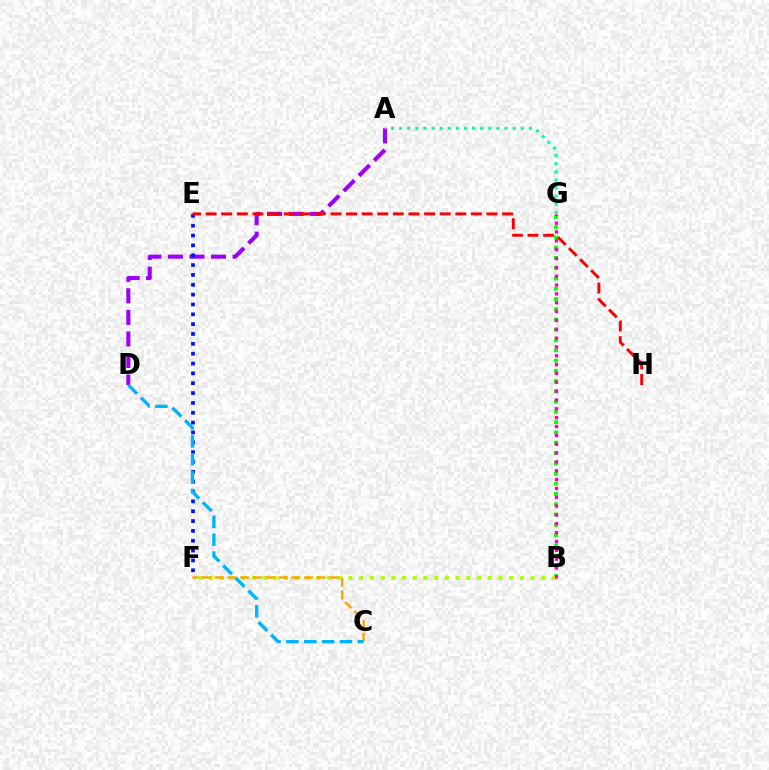{('A', 'D'): [{'color': '#9b00ff', 'line_style': 'dashed', 'thickness': 2.93}], ('E', 'F'): [{'color': '#0010ff', 'line_style': 'dotted', 'thickness': 2.67}], ('B', 'G'): [{'color': '#08ff00', 'line_style': 'dotted', 'thickness': 2.79}, {'color': '#ff00bd', 'line_style': 'dotted', 'thickness': 2.4}], ('A', 'G'): [{'color': '#00ff9d', 'line_style': 'dotted', 'thickness': 2.2}], ('B', 'F'): [{'color': '#b3ff00', 'line_style': 'dotted', 'thickness': 2.91}], ('C', 'F'): [{'color': '#ffa500', 'line_style': 'dashed', 'thickness': 1.74}], ('C', 'D'): [{'color': '#00b5ff', 'line_style': 'dashed', 'thickness': 2.43}], ('E', 'H'): [{'color': '#ff0000', 'line_style': 'dashed', 'thickness': 2.12}]}